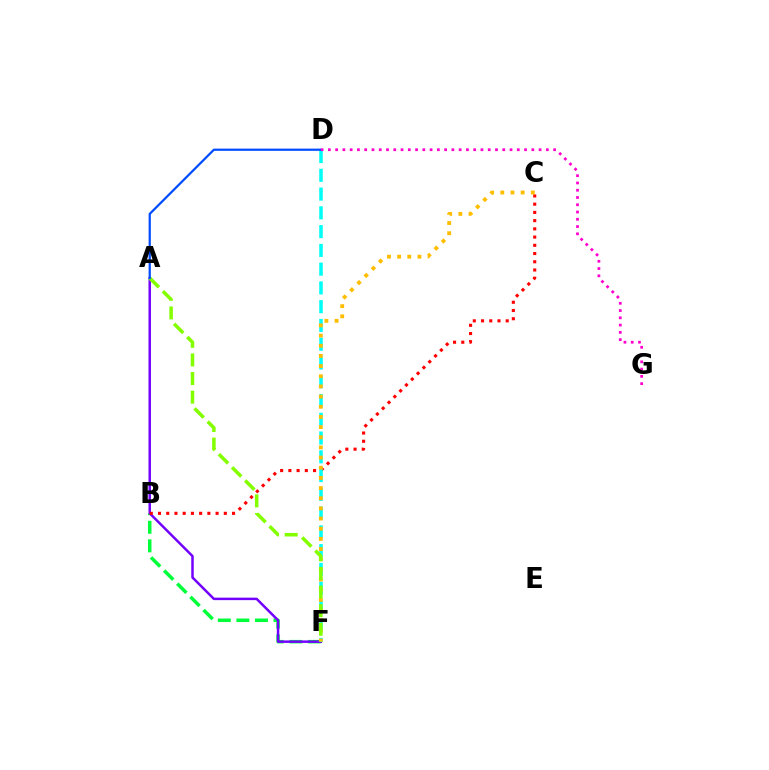{('B', 'F'): [{'color': '#00ff39', 'line_style': 'dashed', 'thickness': 2.52}], ('A', 'F'): [{'color': '#7200ff', 'line_style': 'solid', 'thickness': 1.79}, {'color': '#84ff00', 'line_style': 'dashed', 'thickness': 2.53}], ('B', 'C'): [{'color': '#ff0000', 'line_style': 'dotted', 'thickness': 2.24}], ('D', 'F'): [{'color': '#00fff6', 'line_style': 'dashed', 'thickness': 2.55}], ('C', 'F'): [{'color': '#ffbd00', 'line_style': 'dotted', 'thickness': 2.76}], ('A', 'D'): [{'color': '#004bff', 'line_style': 'solid', 'thickness': 1.6}], ('D', 'G'): [{'color': '#ff00cf', 'line_style': 'dotted', 'thickness': 1.97}]}